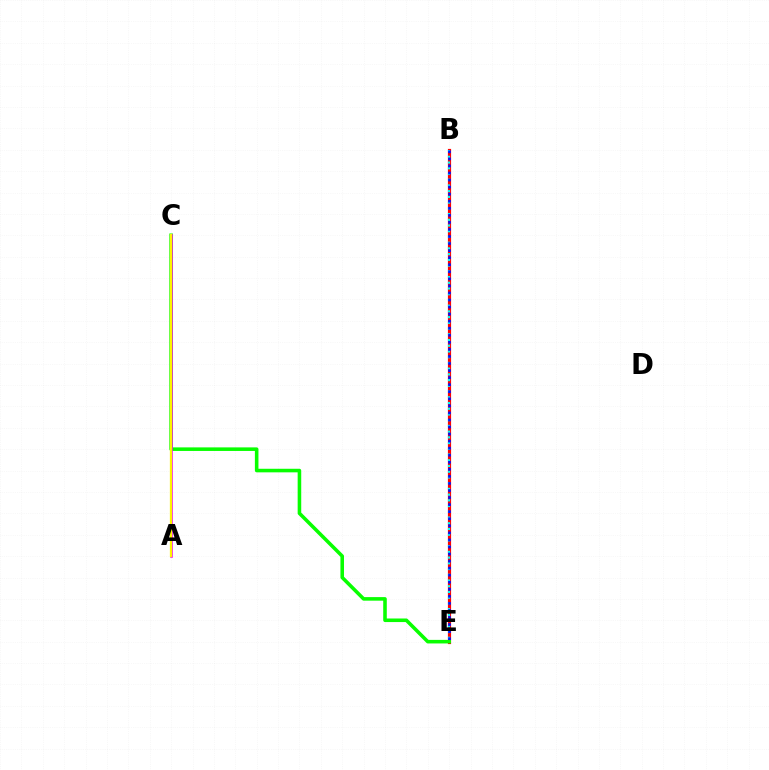{('B', 'E'): [{'color': '#ff0000', 'line_style': 'solid', 'thickness': 2.29}, {'color': '#00fff6', 'line_style': 'dotted', 'thickness': 1.56}, {'color': '#0010ff', 'line_style': 'dotted', 'thickness': 1.92}], ('C', 'E'): [{'color': '#08ff00', 'line_style': 'solid', 'thickness': 2.57}], ('A', 'C'): [{'color': '#ee00ff', 'line_style': 'solid', 'thickness': 1.85}, {'color': '#fcf500', 'line_style': 'solid', 'thickness': 1.63}]}